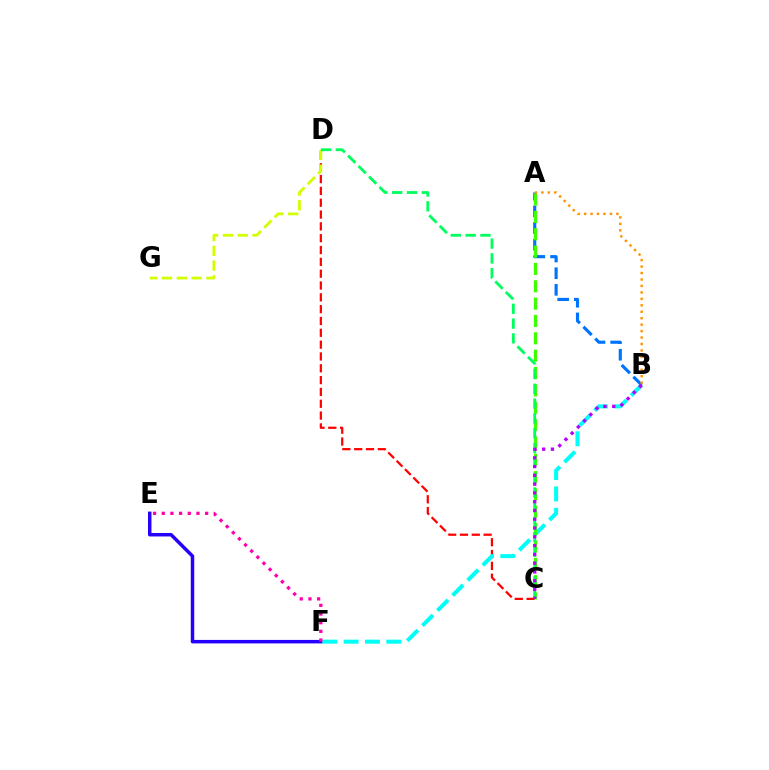{('C', 'D'): [{'color': '#ff0000', 'line_style': 'dashed', 'thickness': 1.61}, {'color': '#00ff5c', 'line_style': 'dashed', 'thickness': 2.01}], ('E', 'F'): [{'color': '#2500ff', 'line_style': 'solid', 'thickness': 2.51}, {'color': '#ff00ac', 'line_style': 'dotted', 'thickness': 2.36}], ('B', 'F'): [{'color': '#00fff6', 'line_style': 'dashed', 'thickness': 2.9}], ('A', 'B'): [{'color': '#0074ff', 'line_style': 'dashed', 'thickness': 2.26}, {'color': '#ff9400', 'line_style': 'dotted', 'thickness': 1.75}], ('A', 'C'): [{'color': '#3dff00', 'line_style': 'dashed', 'thickness': 2.36}], ('D', 'G'): [{'color': '#d1ff00', 'line_style': 'dashed', 'thickness': 2.01}], ('B', 'C'): [{'color': '#b900ff', 'line_style': 'dotted', 'thickness': 2.39}]}